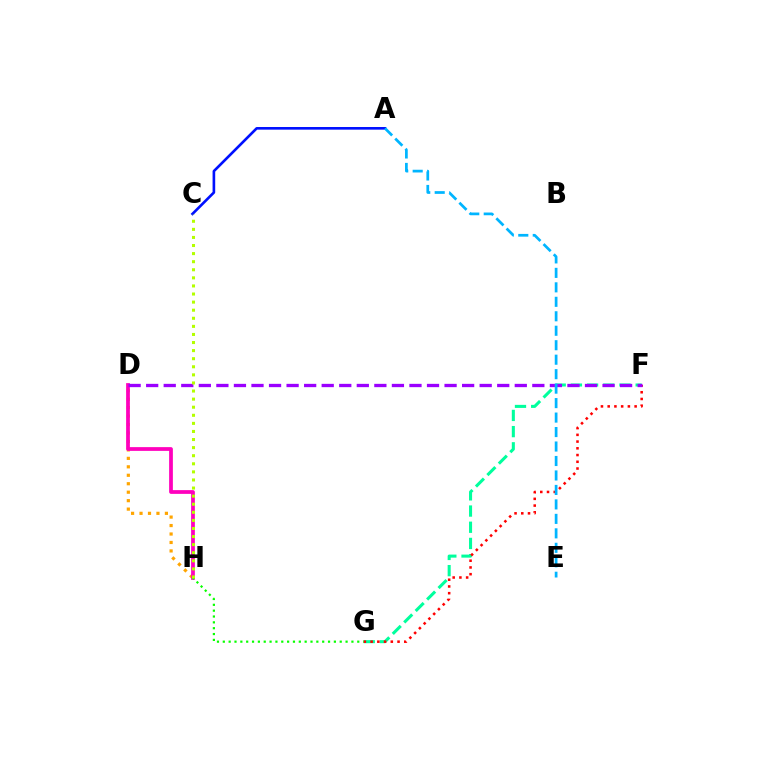{('D', 'H'): [{'color': '#ffa500', 'line_style': 'dotted', 'thickness': 2.3}, {'color': '#ff00bd', 'line_style': 'solid', 'thickness': 2.7}], ('F', 'G'): [{'color': '#00ff9d', 'line_style': 'dashed', 'thickness': 2.2}, {'color': '#ff0000', 'line_style': 'dotted', 'thickness': 1.83}], ('A', 'C'): [{'color': '#0010ff', 'line_style': 'solid', 'thickness': 1.9}], ('D', 'F'): [{'color': '#9b00ff', 'line_style': 'dashed', 'thickness': 2.38}], ('G', 'H'): [{'color': '#08ff00', 'line_style': 'dotted', 'thickness': 1.59}], ('C', 'H'): [{'color': '#b3ff00', 'line_style': 'dotted', 'thickness': 2.2}], ('A', 'E'): [{'color': '#00b5ff', 'line_style': 'dashed', 'thickness': 1.97}]}